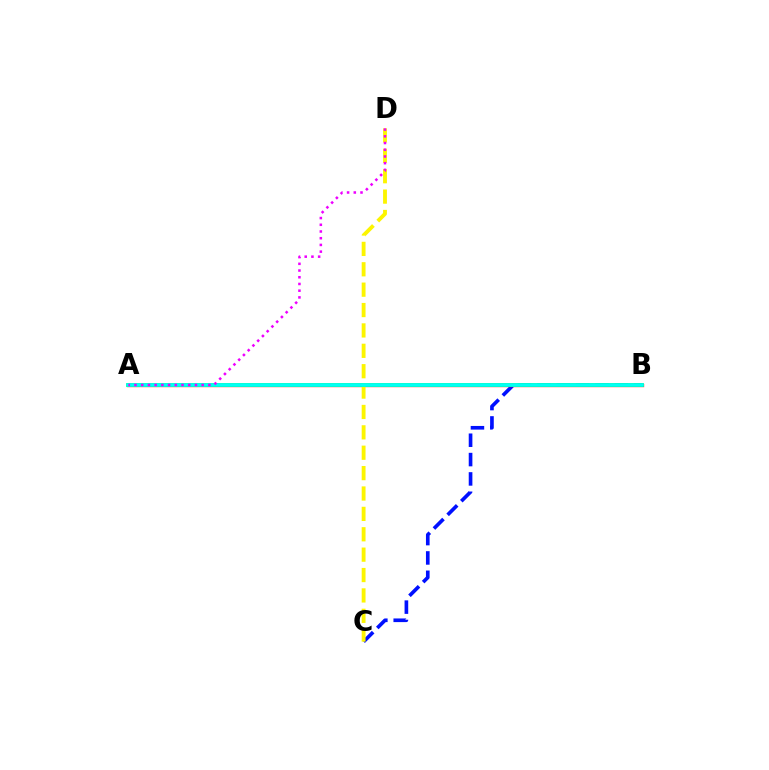{('B', 'C'): [{'color': '#0010ff', 'line_style': 'dashed', 'thickness': 2.63}], ('A', 'B'): [{'color': '#ff0000', 'line_style': 'solid', 'thickness': 2.39}, {'color': '#08ff00', 'line_style': 'solid', 'thickness': 2.55}, {'color': '#00fff6', 'line_style': 'solid', 'thickness': 2.66}], ('C', 'D'): [{'color': '#fcf500', 'line_style': 'dashed', 'thickness': 2.77}], ('A', 'D'): [{'color': '#ee00ff', 'line_style': 'dotted', 'thickness': 1.82}]}